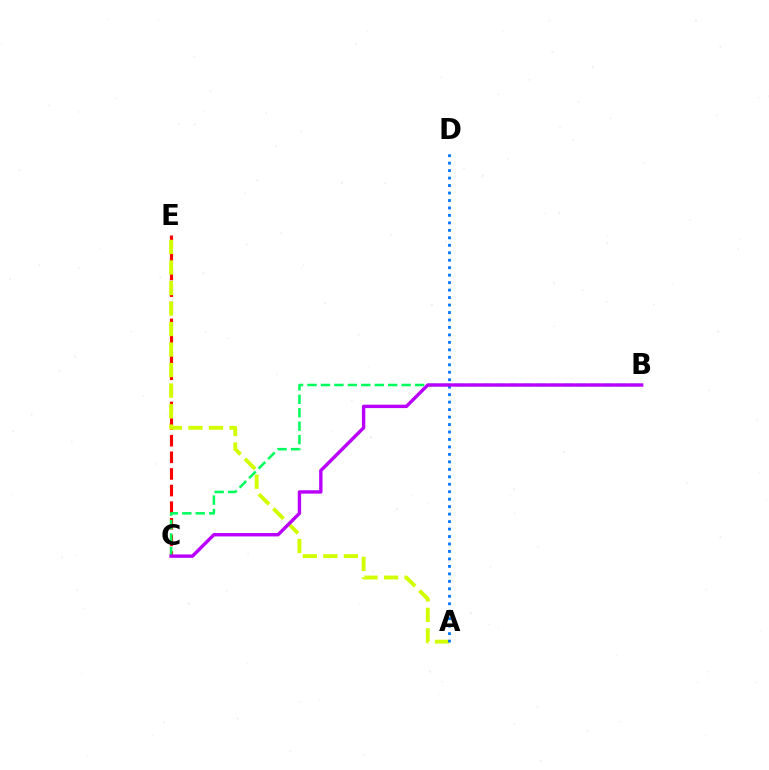{('C', 'E'): [{'color': '#ff0000', 'line_style': 'dashed', 'thickness': 2.26}], ('A', 'E'): [{'color': '#d1ff00', 'line_style': 'dashed', 'thickness': 2.79}], ('A', 'D'): [{'color': '#0074ff', 'line_style': 'dotted', 'thickness': 2.03}], ('B', 'C'): [{'color': '#00ff5c', 'line_style': 'dashed', 'thickness': 1.83}, {'color': '#b900ff', 'line_style': 'solid', 'thickness': 2.44}]}